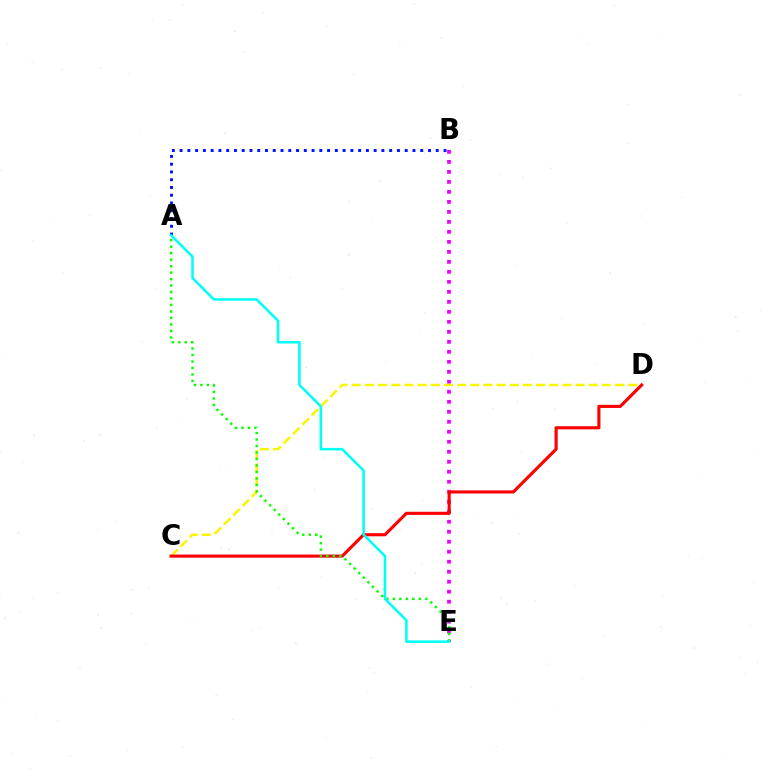{('B', 'E'): [{'color': '#ee00ff', 'line_style': 'dotted', 'thickness': 2.72}], ('C', 'D'): [{'color': '#fcf500', 'line_style': 'dashed', 'thickness': 1.79}, {'color': '#ff0000', 'line_style': 'solid', 'thickness': 2.25}], ('A', 'B'): [{'color': '#0010ff', 'line_style': 'dotted', 'thickness': 2.11}], ('A', 'E'): [{'color': '#08ff00', 'line_style': 'dotted', 'thickness': 1.76}, {'color': '#00fff6', 'line_style': 'solid', 'thickness': 1.84}]}